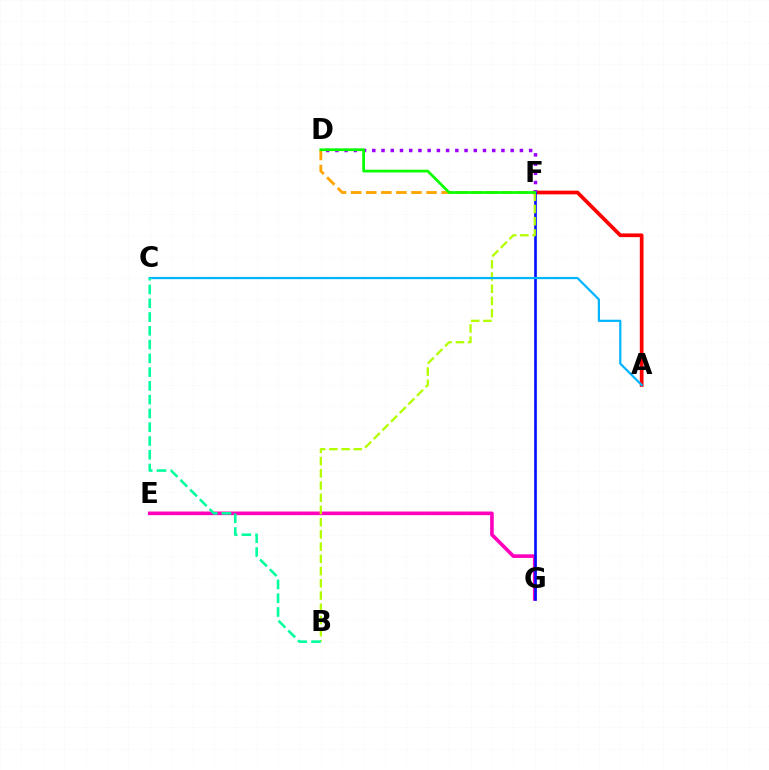{('E', 'G'): [{'color': '#ff00bd', 'line_style': 'solid', 'thickness': 2.61}], ('A', 'F'): [{'color': '#ff0000', 'line_style': 'solid', 'thickness': 2.68}], ('D', 'F'): [{'color': '#9b00ff', 'line_style': 'dotted', 'thickness': 2.51}, {'color': '#ffa500', 'line_style': 'dashed', 'thickness': 2.05}, {'color': '#08ff00', 'line_style': 'solid', 'thickness': 1.97}], ('F', 'G'): [{'color': '#0010ff', 'line_style': 'solid', 'thickness': 1.9}], ('B', 'F'): [{'color': '#b3ff00', 'line_style': 'dashed', 'thickness': 1.66}], ('A', 'C'): [{'color': '#00b5ff', 'line_style': 'solid', 'thickness': 1.6}], ('B', 'C'): [{'color': '#00ff9d', 'line_style': 'dashed', 'thickness': 1.87}]}